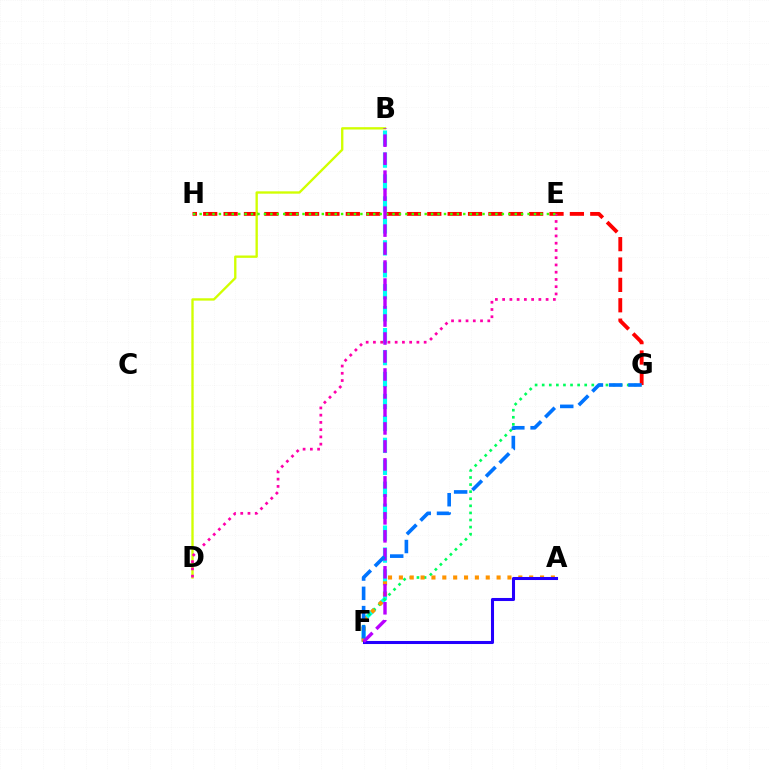{('B', 'F'): [{'color': '#00fff6', 'line_style': 'dashed', 'thickness': 2.98}, {'color': '#b900ff', 'line_style': 'dashed', 'thickness': 2.44}], ('F', 'G'): [{'color': '#00ff5c', 'line_style': 'dotted', 'thickness': 1.93}, {'color': '#0074ff', 'line_style': 'dashed', 'thickness': 2.62}], ('A', 'F'): [{'color': '#ff9400', 'line_style': 'dotted', 'thickness': 2.95}, {'color': '#2500ff', 'line_style': 'solid', 'thickness': 2.2}], ('G', 'H'): [{'color': '#ff0000', 'line_style': 'dashed', 'thickness': 2.77}], ('B', 'D'): [{'color': '#d1ff00', 'line_style': 'solid', 'thickness': 1.69}], ('D', 'E'): [{'color': '#ff00ac', 'line_style': 'dotted', 'thickness': 1.97}], ('E', 'H'): [{'color': '#3dff00', 'line_style': 'dotted', 'thickness': 1.75}]}